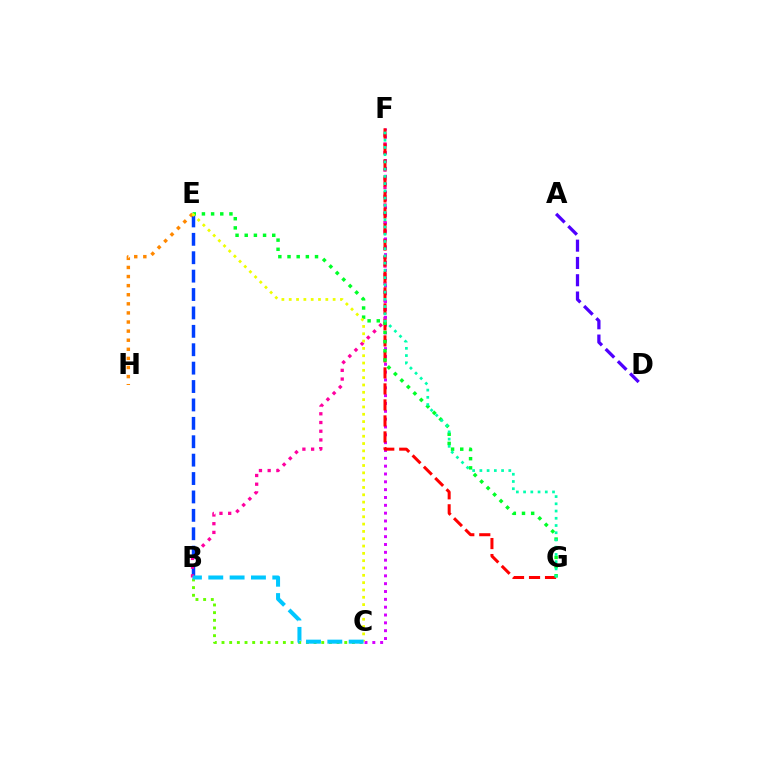{('B', 'E'): [{'color': '#003fff', 'line_style': 'dashed', 'thickness': 2.5}], ('B', 'F'): [{'color': '#ff00a0', 'line_style': 'dotted', 'thickness': 2.37}], ('C', 'F'): [{'color': '#d600ff', 'line_style': 'dotted', 'thickness': 2.13}], ('B', 'C'): [{'color': '#66ff00', 'line_style': 'dotted', 'thickness': 2.08}, {'color': '#00c7ff', 'line_style': 'dashed', 'thickness': 2.9}], ('F', 'G'): [{'color': '#ff0000', 'line_style': 'dashed', 'thickness': 2.17}, {'color': '#00ffaf', 'line_style': 'dotted', 'thickness': 1.97}], ('E', 'G'): [{'color': '#00ff27', 'line_style': 'dotted', 'thickness': 2.49}], ('A', 'D'): [{'color': '#4f00ff', 'line_style': 'dashed', 'thickness': 2.35}], ('E', 'H'): [{'color': '#ff8800', 'line_style': 'dotted', 'thickness': 2.47}], ('C', 'E'): [{'color': '#eeff00', 'line_style': 'dotted', 'thickness': 1.99}]}